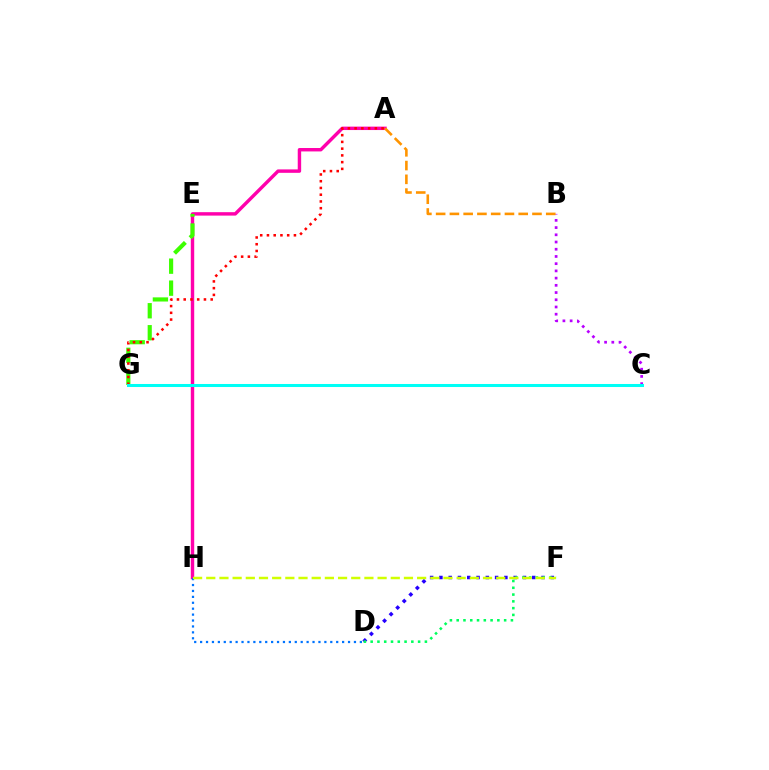{('A', 'H'): [{'color': '#ff00ac', 'line_style': 'solid', 'thickness': 2.47}], ('D', 'F'): [{'color': '#2500ff', 'line_style': 'dotted', 'thickness': 2.52}, {'color': '#00ff5c', 'line_style': 'dotted', 'thickness': 1.84}], ('D', 'H'): [{'color': '#0074ff', 'line_style': 'dotted', 'thickness': 1.61}], ('E', 'G'): [{'color': '#3dff00', 'line_style': 'dashed', 'thickness': 2.99}], ('A', 'G'): [{'color': '#ff0000', 'line_style': 'dotted', 'thickness': 1.83}], ('B', 'C'): [{'color': '#b900ff', 'line_style': 'dotted', 'thickness': 1.96}], ('C', 'G'): [{'color': '#00fff6', 'line_style': 'solid', 'thickness': 2.18}], ('A', 'B'): [{'color': '#ff9400', 'line_style': 'dashed', 'thickness': 1.87}], ('F', 'H'): [{'color': '#d1ff00', 'line_style': 'dashed', 'thickness': 1.79}]}